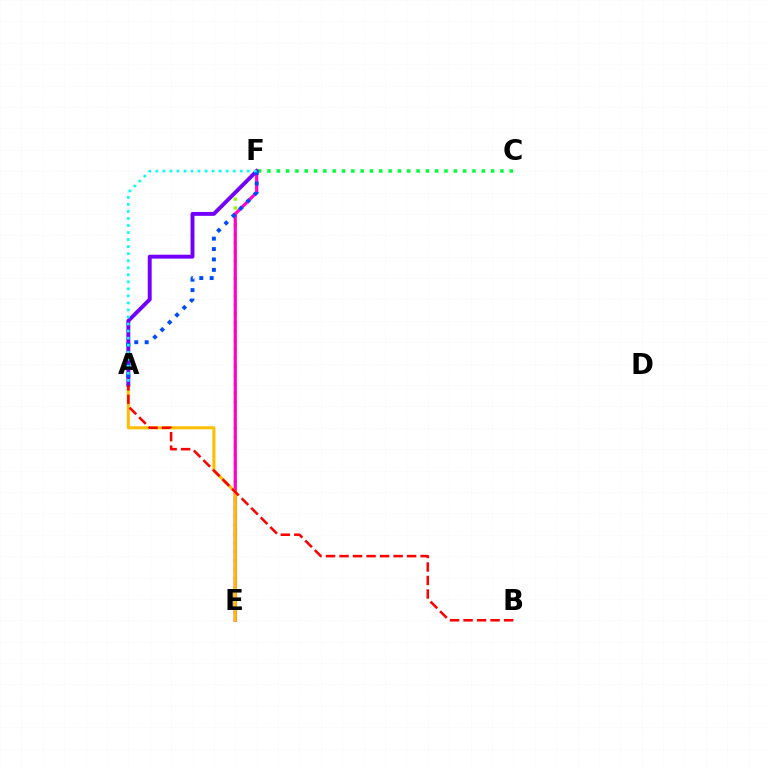{('E', 'F'): [{'color': '#84ff00', 'line_style': 'dotted', 'thickness': 2.4}, {'color': '#ff00cf', 'line_style': 'solid', 'thickness': 2.31}], ('C', 'F'): [{'color': '#00ff39', 'line_style': 'dotted', 'thickness': 2.53}], ('A', 'E'): [{'color': '#ffbd00', 'line_style': 'solid', 'thickness': 2.18}], ('A', 'F'): [{'color': '#7200ff', 'line_style': 'solid', 'thickness': 2.81}, {'color': '#004bff', 'line_style': 'dotted', 'thickness': 2.83}, {'color': '#00fff6', 'line_style': 'dotted', 'thickness': 1.91}], ('A', 'B'): [{'color': '#ff0000', 'line_style': 'dashed', 'thickness': 1.84}]}